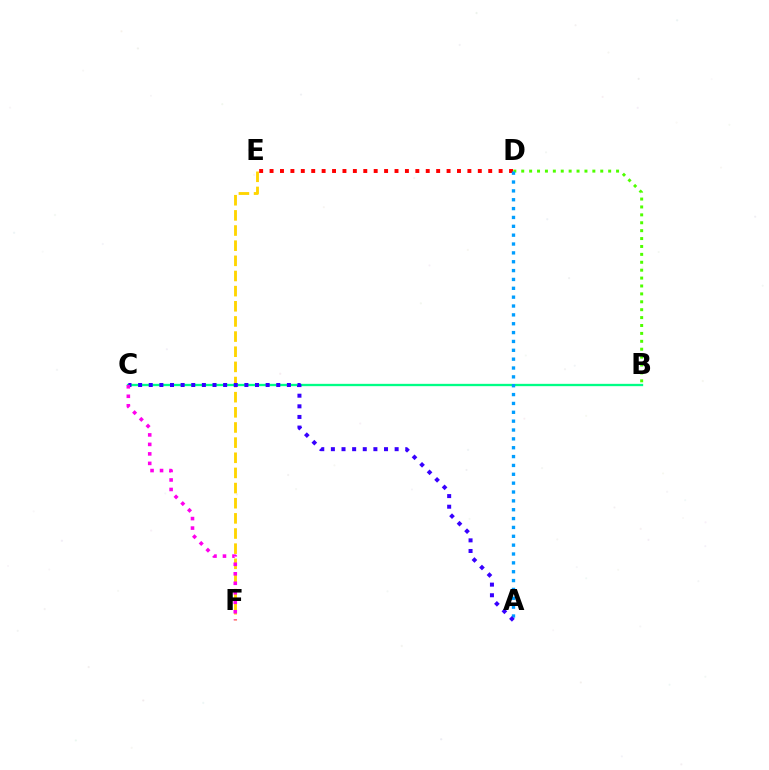{('B', 'D'): [{'color': '#4fff00', 'line_style': 'dotted', 'thickness': 2.15}], ('D', 'E'): [{'color': '#ff0000', 'line_style': 'dotted', 'thickness': 2.83}], ('B', 'C'): [{'color': '#00ff86', 'line_style': 'solid', 'thickness': 1.67}], ('A', 'D'): [{'color': '#009eff', 'line_style': 'dotted', 'thickness': 2.41}], ('E', 'F'): [{'color': '#ffd500', 'line_style': 'dashed', 'thickness': 2.06}], ('A', 'C'): [{'color': '#3700ff', 'line_style': 'dotted', 'thickness': 2.89}], ('C', 'F'): [{'color': '#ff00ed', 'line_style': 'dotted', 'thickness': 2.58}]}